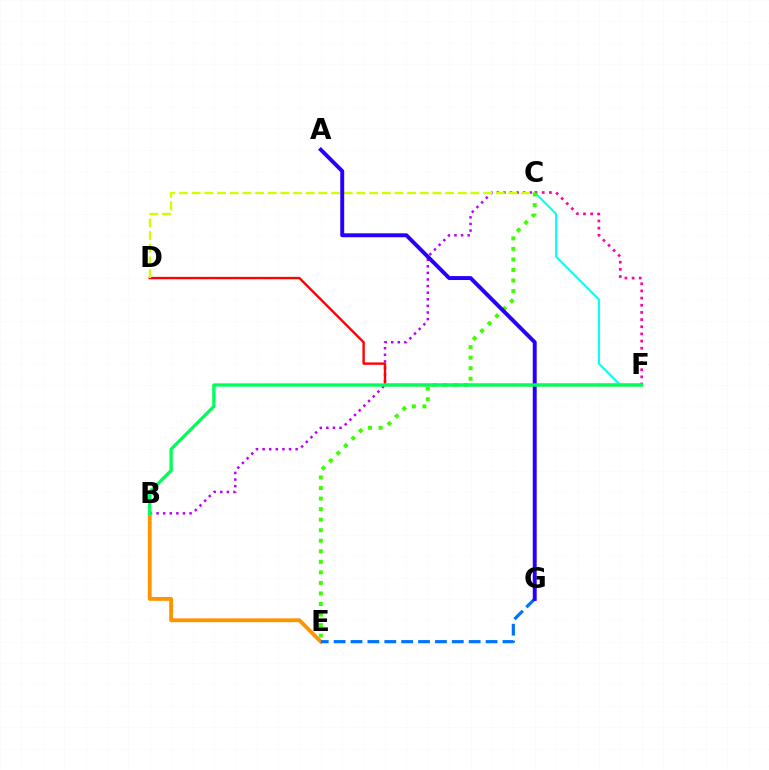{('B', 'C'): [{'color': '#b900ff', 'line_style': 'dotted', 'thickness': 1.79}], ('B', 'E'): [{'color': '#ff9400', 'line_style': 'solid', 'thickness': 2.77}], ('D', 'F'): [{'color': '#ff0000', 'line_style': 'solid', 'thickness': 1.71}], ('E', 'G'): [{'color': '#0074ff', 'line_style': 'dashed', 'thickness': 2.29}], ('C', 'F'): [{'color': '#00fff6', 'line_style': 'solid', 'thickness': 1.5}, {'color': '#ff00ac', 'line_style': 'dotted', 'thickness': 1.95}], ('C', 'D'): [{'color': '#d1ff00', 'line_style': 'dashed', 'thickness': 1.72}], ('C', 'E'): [{'color': '#3dff00', 'line_style': 'dotted', 'thickness': 2.86}], ('A', 'G'): [{'color': '#2500ff', 'line_style': 'solid', 'thickness': 2.83}], ('B', 'F'): [{'color': '#00ff5c', 'line_style': 'solid', 'thickness': 2.4}]}